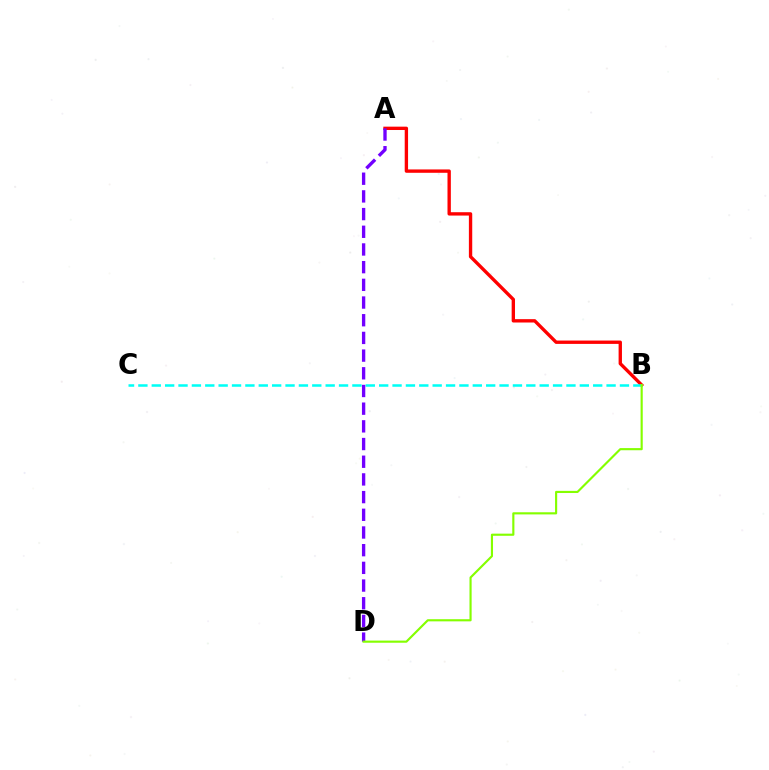{('A', 'B'): [{'color': '#ff0000', 'line_style': 'solid', 'thickness': 2.41}], ('B', 'C'): [{'color': '#00fff6', 'line_style': 'dashed', 'thickness': 1.82}], ('A', 'D'): [{'color': '#7200ff', 'line_style': 'dashed', 'thickness': 2.4}], ('B', 'D'): [{'color': '#84ff00', 'line_style': 'solid', 'thickness': 1.54}]}